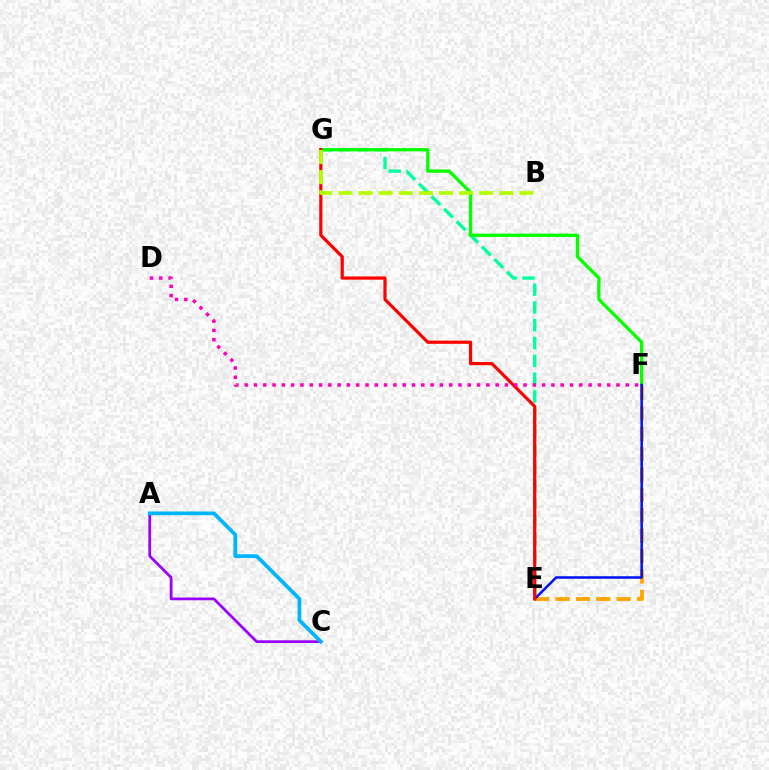{('E', 'G'): [{'color': '#00ff9d', 'line_style': 'dashed', 'thickness': 2.42}, {'color': '#ff0000', 'line_style': 'solid', 'thickness': 2.29}], ('F', 'G'): [{'color': '#08ff00', 'line_style': 'solid', 'thickness': 2.38}], ('E', 'F'): [{'color': '#ffa500', 'line_style': 'dashed', 'thickness': 2.77}, {'color': '#0010ff', 'line_style': 'solid', 'thickness': 1.81}], ('B', 'G'): [{'color': '#b3ff00', 'line_style': 'dashed', 'thickness': 2.73}], ('A', 'C'): [{'color': '#9b00ff', 'line_style': 'solid', 'thickness': 1.97}, {'color': '#00b5ff', 'line_style': 'solid', 'thickness': 2.69}], ('D', 'F'): [{'color': '#ff00bd', 'line_style': 'dotted', 'thickness': 2.53}]}